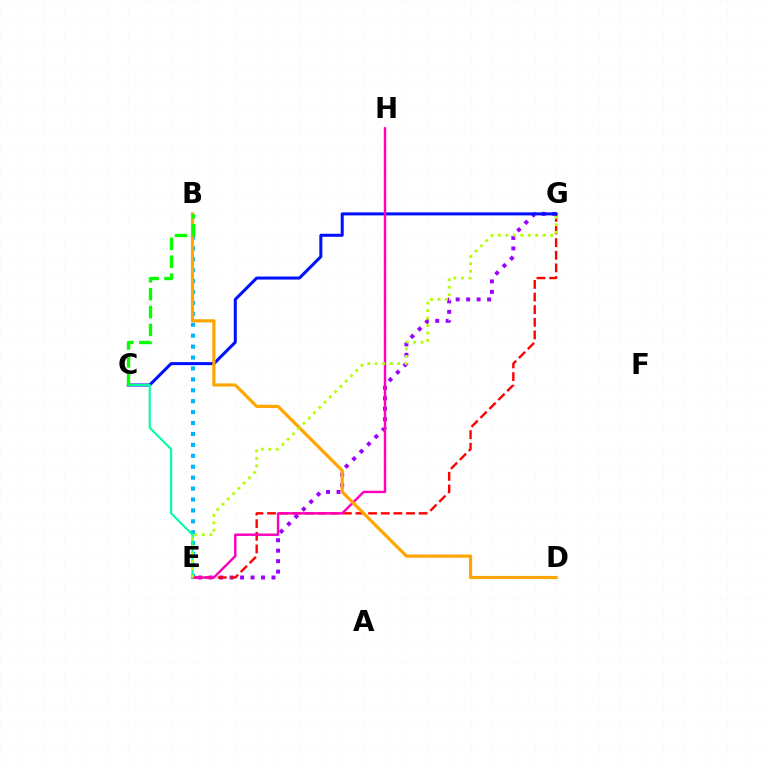{('B', 'E'): [{'color': '#00b5ff', 'line_style': 'dotted', 'thickness': 2.97}], ('E', 'G'): [{'color': '#9b00ff', 'line_style': 'dotted', 'thickness': 2.84}, {'color': '#ff0000', 'line_style': 'dashed', 'thickness': 1.72}, {'color': '#b3ff00', 'line_style': 'dotted', 'thickness': 2.03}], ('C', 'G'): [{'color': '#0010ff', 'line_style': 'solid', 'thickness': 2.18}], ('E', 'H'): [{'color': '#ff00bd', 'line_style': 'solid', 'thickness': 1.75}], ('C', 'E'): [{'color': '#00ff9d', 'line_style': 'solid', 'thickness': 1.52}], ('B', 'D'): [{'color': '#ffa500', 'line_style': 'solid', 'thickness': 2.28}], ('B', 'C'): [{'color': '#08ff00', 'line_style': 'dashed', 'thickness': 2.42}]}